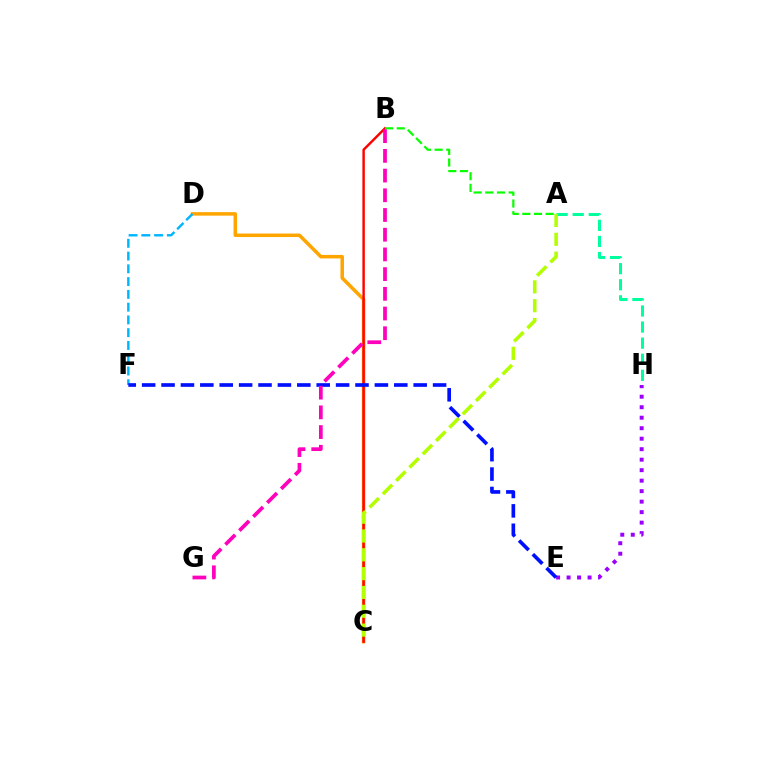{('C', 'D'): [{'color': '#ffa500', 'line_style': 'solid', 'thickness': 2.52}], ('E', 'H'): [{'color': '#9b00ff', 'line_style': 'dotted', 'thickness': 2.85}], ('A', 'H'): [{'color': '#00ff9d', 'line_style': 'dashed', 'thickness': 2.18}], ('D', 'F'): [{'color': '#00b5ff', 'line_style': 'dashed', 'thickness': 1.73}], ('B', 'C'): [{'color': '#ff0000', 'line_style': 'solid', 'thickness': 1.75}], ('A', 'B'): [{'color': '#08ff00', 'line_style': 'dashed', 'thickness': 1.59}], ('E', 'F'): [{'color': '#0010ff', 'line_style': 'dashed', 'thickness': 2.63}], ('B', 'G'): [{'color': '#ff00bd', 'line_style': 'dashed', 'thickness': 2.68}], ('A', 'C'): [{'color': '#b3ff00', 'line_style': 'dashed', 'thickness': 2.56}]}